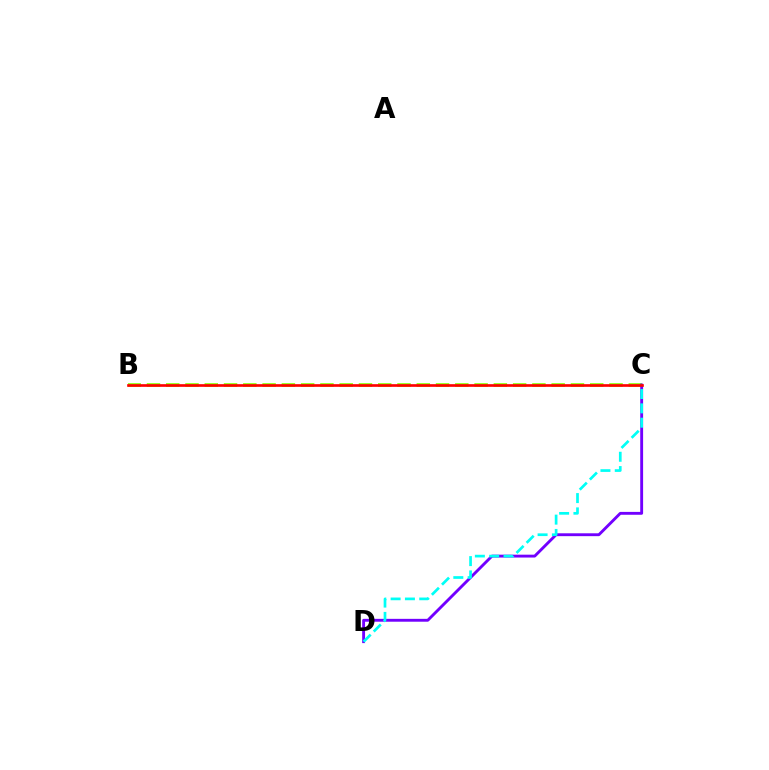{('B', 'C'): [{'color': '#84ff00', 'line_style': 'dashed', 'thickness': 2.62}, {'color': '#ff0000', 'line_style': 'solid', 'thickness': 1.92}], ('C', 'D'): [{'color': '#7200ff', 'line_style': 'solid', 'thickness': 2.07}, {'color': '#00fff6', 'line_style': 'dashed', 'thickness': 1.94}]}